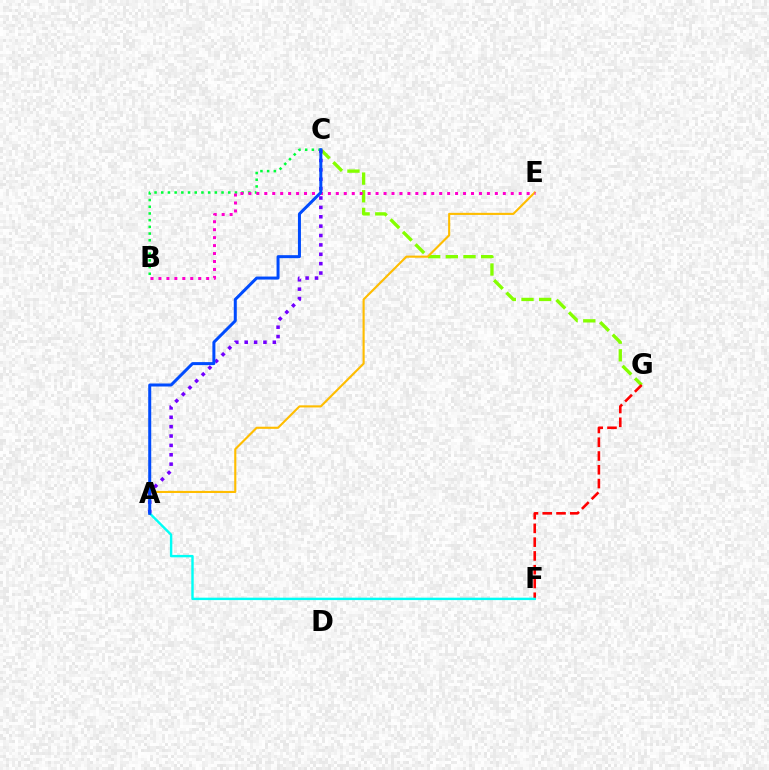{('B', 'C'): [{'color': '#00ff39', 'line_style': 'dotted', 'thickness': 1.82}], ('C', 'G'): [{'color': '#84ff00', 'line_style': 'dashed', 'thickness': 2.4}], ('F', 'G'): [{'color': '#ff0000', 'line_style': 'dashed', 'thickness': 1.87}], ('A', 'E'): [{'color': '#ffbd00', 'line_style': 'solid', 'thickness': 1.53}], ('A', 'C'): [{'color': '#7200ff', 'line_style': 'dotted', 'thickness': 2.55}, {'color': '#004bff', 'line_style': 'solid', 'thickness': 2.16}], ('A', 'F'): [{'color': '#00fff6', 'line_style': 'solid', 'thickness': 1.74}], ('B', 'E'): [{'color': '#ff00cf', 'line_style': 'dotted', 'thickness': 2.16}]}